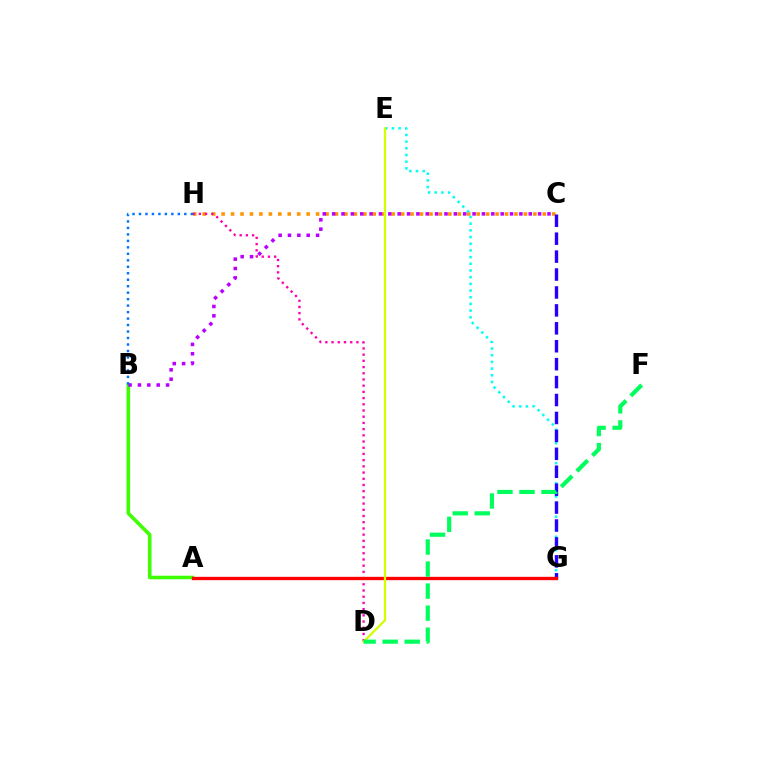{('C', 'H'): [{'color': '#ff9400', 'line_style': 'dotted', 'thickness': 2.57}], ('E', 'G'): [{'color': '#00fff6', 'line_style': 'dotted', 'thickness': 1.82}], ('A', 'B'): [{'color': '#3dff00', 'line_style': 'solid', 'thickness': 2.58}], ('C', 'G'): [{'color': '#2500ff', 'line_style': 'dashed', 'thickness': 2.44}], ('B', 'C'): [{'color': '#b900ff', 'line_style': 'dotted', 'thickness': 2.54}], ('D', 'H'): [{'color': '#ff00ac', 'line_style': 'dotted', 'thickness': 1.69}], ('A', 'G'): [{'color': '#ff0000', 'line_style': 'solid', 'thickness': 2.4}], ('D', 'E'): [{'color': '#d1ff00', 'line_style': 'solid', 'thickness': 1.63}], ('B', 'H'): [{'color': '#0074ff', 'line_style': 'dotted', 'thickness': 1.76}], ('D', 'F'): [{'color': '#00ff5c', 'line_style': 'dashed', 'thickness': 2.99}]}